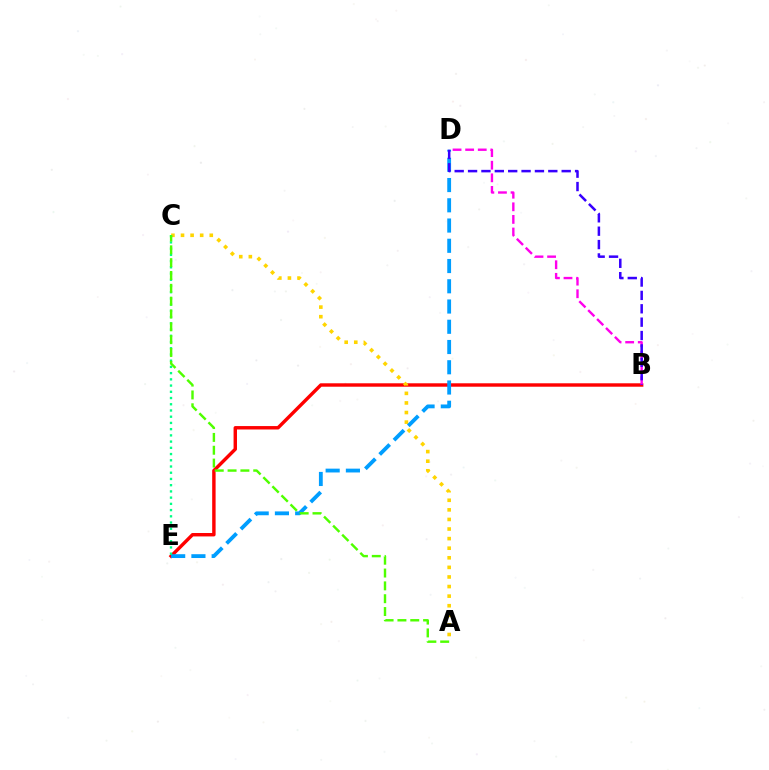{('B', 'E'): [{'color': '#ff0000', 'line_style': 'solid', 'thickness': 2.46}], ('A', 'C'): [{'color': '#ffd500', 'line_style': 'dotted', 'thickness': 2.6}, {'color': '#4fff00', 'line_style': 'dashed', 'thickness': 1.74}], ('D', 'E'): [{'color': '#009eff', 'line_style': 'dashed', 'thickness': 2.75}], ('B', 'D'): [{'color': '#ff00ed', 'line_style': 'dashed', 'thickness': 1.71}, {'color': '#3700ff', 'line_style': 'dashed', 'thickness': 1.82}], ('C', 'E'): [{'color': '#00ff86', 'line_style': 'dotted', 'thickness': 1.69}]}